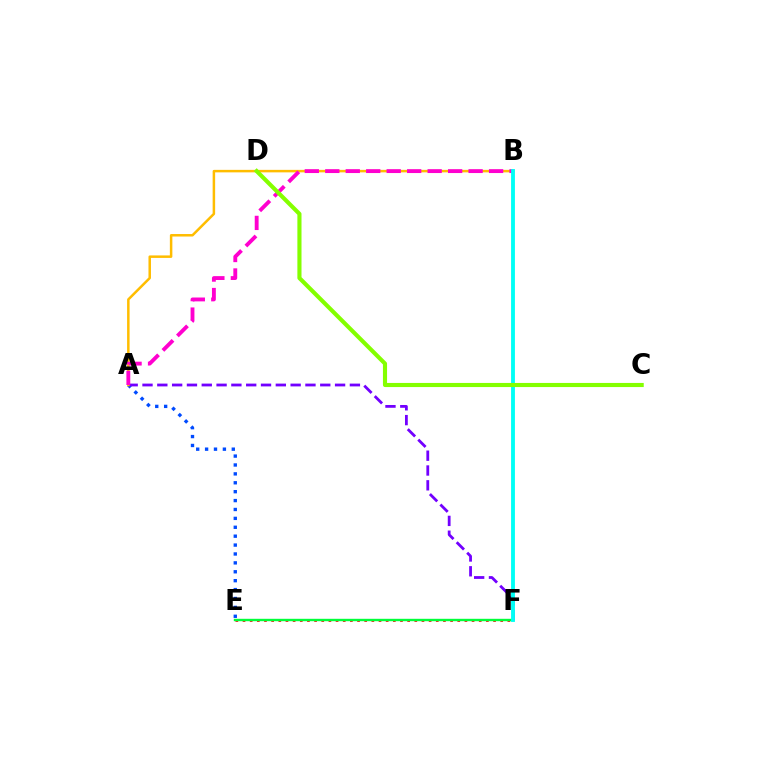{('A', 'E'): [{'color': '#004bff', 'line_style': 'dotted', 'thickness': 2.42}], ('A', 'F'): [{'color': '#7200ff', 'line_style': 'dashed', 'thickness': 2.01}], ('E', 'F'): [{'color': '#ff0000', 'line_style': 'dotted', 'thickness': 1.94}, {'color': '#00ff39', 'line_style': 'solid', 'thickness': 1.73}], ('A', 'B'): [{'color': '#ffbd00', 'line_style': 'solid', 'thickness': 1.8}, {'color': '#ff00cf', 'line_style': 'dashed', 'thickness': 2.78}], ('B', 'F'): [{'color': '#00fff6', 'line_style': 'solid', 'thickness': 2.77}], ('C', 'D'): [{'color': '#84ff00', 'line_style': 'solid', 'thickness': 2.97}]}